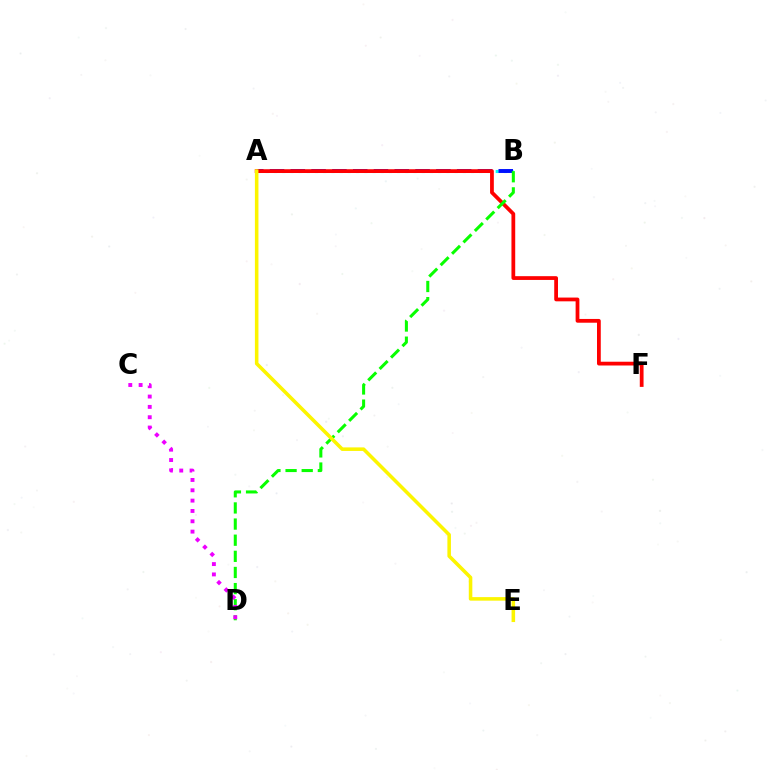{('A', 'B'): [{'color': '#00fff6', 'line_style': 'dotted', 'thickness': 2.23}, {'color': '#0010ff', 'line_style': 'dashed', 'thickness': 2.82}], ('A', 'F'): [{'color': '#ff0000', 'line_style': 'solid', 'thickness': 2.71}], ('B', 'D'): [{'color': '#08ff00', 'line_style': 'dashed', 'thickness': 2.19}], ('A', 'E'): [{'color': '#fcf500', 'line_style': 'solid', 'thickness': 2.55}], ('C', 'D'): [{'color': '#ee00ff', 'line_style': 'dotted', 'thickness': 2.81}]}